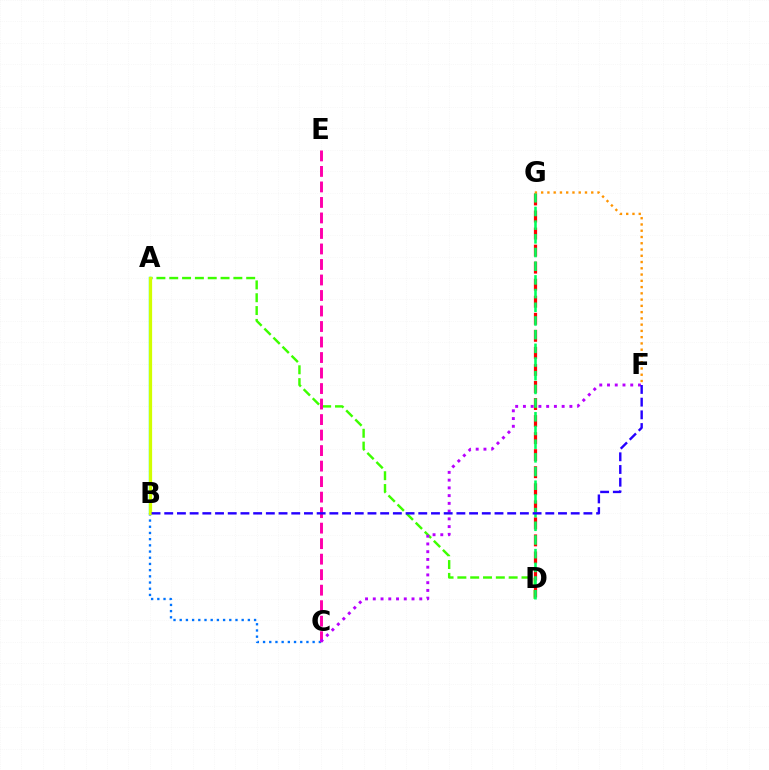{('A', 'D'): [{'color': '#3dff00', 'line_style': 'dashed', 'thickness': 1.74}], ('D', 'G'): [{'color': '#ff0000', 'line_style': 'dashed', 'thickness': 2.32}, {'color': '#00ff5c', 'line_style': 'dashed', 'thickness': 1.86}], ('A', 'B'): [{'color': '#00fff6', 'line_style': 'solid', 'thickness': 1.73}, {'color': '#d1ff00', 'line_style': 'solid', 'thickness': 2.33}], ('F', 'G'): [{'color': '#ff9400', 'line_style': 'dotted', 'thickness': 1.7}], ('B', 'C'): [{'color': '#0074ff', 'line_style': 'dotted', 'thickness': 1.68}], ('C', 'E'): [{'color': '#ff00ac', 'line_style': 'dashed', 'thickness': 2.11}], ('C', 'F'): [{'color': '#b900ff', 'line_style': 'dotted', 'thickness': 2.1}], ('B', 'F'): [{'color': '#2500ff', 'line_style': 'dashed', 'thickness': 1.73}]}